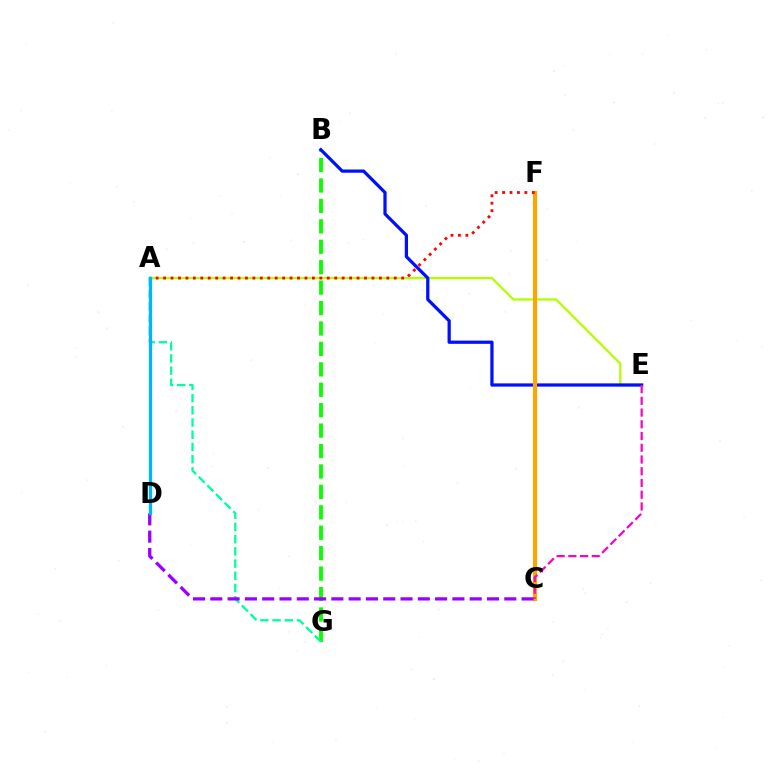{('B', 'G'): [{'color': '#08ff00', 'line_style': 'dashed', 'thickness': 2.77}], ('A', 'E'): [{'color': '#b3ff00', 'line_style': 'solid', 'thickness': 1.64}], ('B', 'E'): [{'color': '#0010ff', 'line_style': 'solid', 'thickness': 2.33}], ('A', 'G'): [{'color': '#00ff9d', 'line_style': 'dashed', 'thickness': 1.66}], ('C', 'F'): [{'color': '#ffa500', 'line_style': 'solid', 'thickness': 3.0}], ('A', 'F'): [{'color': '#ff0000', 'line_style': 'dotted', 'thickness': 2.02}], ('C', 'D'): [{'color': '#9b00ff', 'line_style': 'dashed', 'thickness': 2.35}], ('C', 'E'): [{'color': '#ff00bd', 'line_style': 'dashed', 'thickness': 1.59}], ('A', 'D'): [{'color': '#00b5ff', 'line_style': 'solid', 'thickness': 2.35}]}